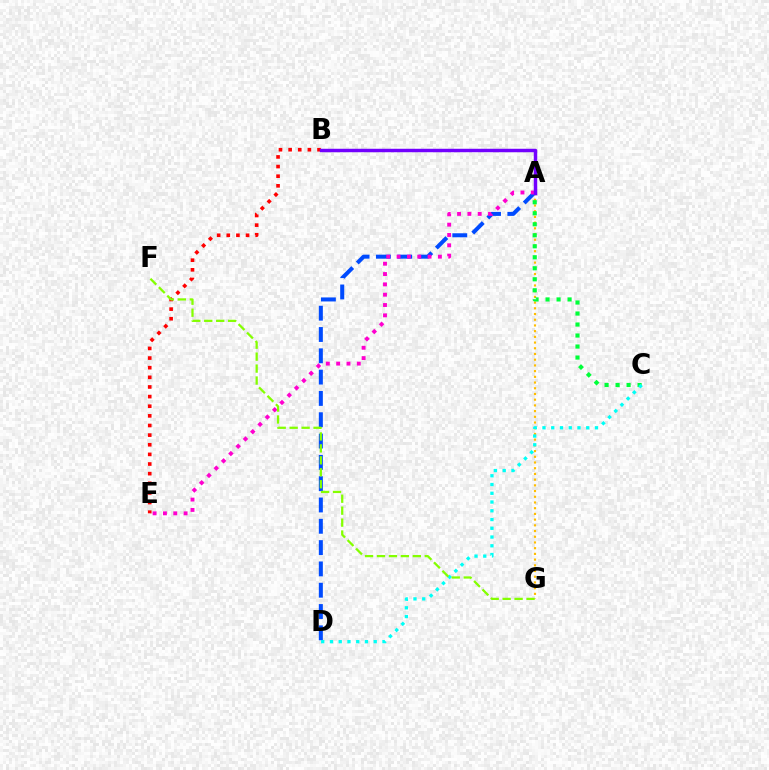{('A', 'D'): [{'color': '#004bff', 'line_style': 'dashed', 'thickness': 2.89}], ('A', 'G'): [{'color': '#ffbd00', 'line_style': 'dotted', 'thickness': 1.55}], ('A', 'C'): [{'color': '#00ff39', 'line_style': 'dotted', 'thickness': 2.99}], ('A', 'E'): [{'color': '#ff00cf', 'line_style': 'dotted', 'thickness': 2.8}], ('B', 'E'): [{'color': '#ff0000', 'line_style': 'dotted', 'thickness': 2.62}], ('C', 'D'): [{'color': '#00fff6', 'line_style': 'dotted', 'thickness': 2.38}], ('F', 'G'): [{'color': '#84ff00', 'line_style': 'dashed', 'thickness': 1.62}], ('A', 'B'): [{'color': '#7200ff', 'line_style': 'solid', 'thickness': 2.49}]}